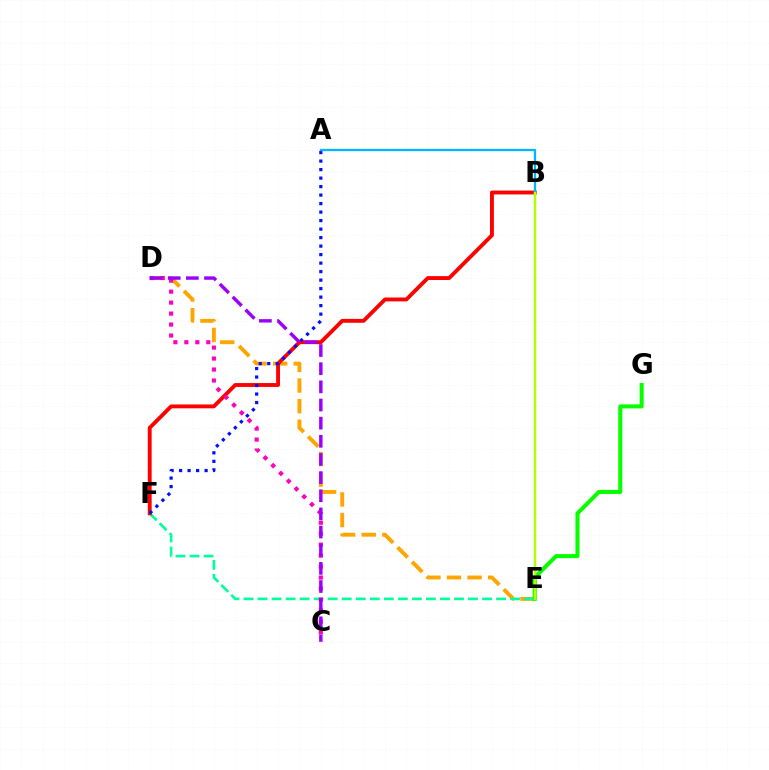{('D', 'E'): [{'color': '#ffa500', 'line_style': 'dashed', 'thickness': 2.8}], ('E', 'F'): [{'color': '#00ff9d', 'line_style': 'dashed', 'thickness': 1.91}], ('B', 'F'): [{'color': '#ff0000', 'line_style': 'solid', 'thickness': 2.78}], ('A', 'F'): [{'color': '#0010ff', 'line_style': 'dotted', 'thickness': 2.31}], ('C', 'D'): [{'color': '#ff00bd', 'line_style': 'dotted', 'thickness': 2.98}, {'color': '#9b00ff', 'line_style': 'dashed', 'thickness': 2.47}], ('A', 'B'): [{'color': '#00b5ff', 'line_style': 'solid', 'thickness': 1.67}], ('E', 'G'): [{'color': '#08ff00', 'line_style': 'solid', 'thickness': 2.92}], ('B', 'E'): [{'color': '#b3ff00', 'line_style': 'solid', 'thickness': 1.74}]}